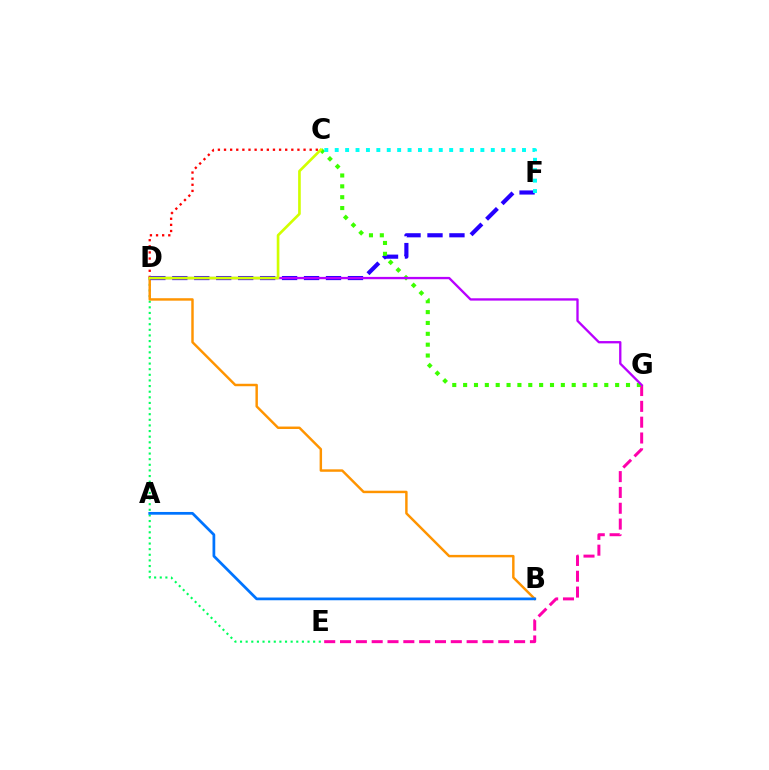{('D', 'E'): [{'color': '#00ff5c', 'line_style': 'dotted', 'thickness': 1.53}], ('B', 'D'): [{'color': '#ff9400', 'line_style': 'solid', 'thickness': 1.77}], ('C', 'D'): [{'color': '#ff0000', 'line_style': 'dotted', 'thickness': 1.66}, {'color': '#d1ff00', 'line_style': 'solid', 'thickness': 1.91}], ('E', 'G'): [{'color': '#ff00ac', 'line_style': 'dashed', 'thickness': 2.15}], ('D', 'F'): [{'color': '#2500ff', 'line_style': 'dashed', 'thickness': 2.98}], ('C', 'G'): [{'color': '#3dff00', 'line_style': 'dotted', 'thickness': 2.95}], ('D', 'G'): [{'color': '#b900ff', 'line_style': 'solid', 'thickness': 1.67}], ('A', 'B'): [{'color': '#0074ff', 'line_style': 'solid', 'thickness': 1.97}], ('C', 'F'): [{'color': '#00fff6', 'line_style': 'dotted', 'thickness': 2.83}]}